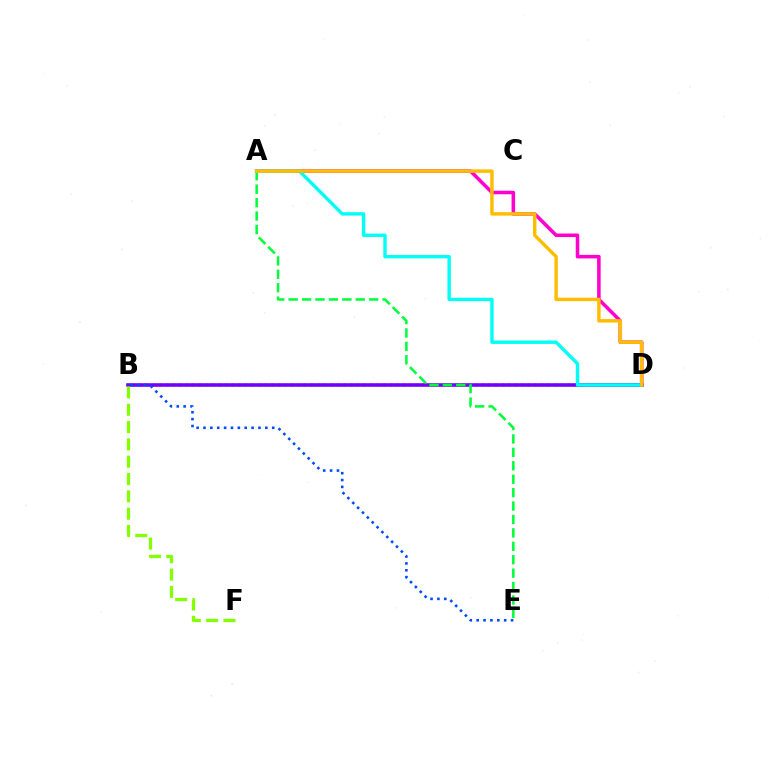{('B', 'D'): [{'color': '#ff0000', 'line_style': 'dotted', 'thickness': 1.79}, {'color': '#7200ff', 'line_style': 'solid', 'thickness': 2.57}], ('A', 'D'): [{'color': '#ff00cf', 'line_style': 'solid', 'thickness': 2.55}, {'color': '#00fff6', 'line_style': 'solid', 'thickness': 2.43}, {'color': '#ffbd00', 'line_style': 'solid', 'thickness': 2.48}], ('B', 'F'): [{'color': '#84ff00', 'line_style': 'dashed', 'thickness': 2.35}], ('B', 'E'): [{'color': '#004bff', 'line_style': 'dotted', 'thickness': 1.87}], ('A', 'E'): [{'color': '#00ff39', 'line_style': 'dashed', 'thickness': 1.82}]}